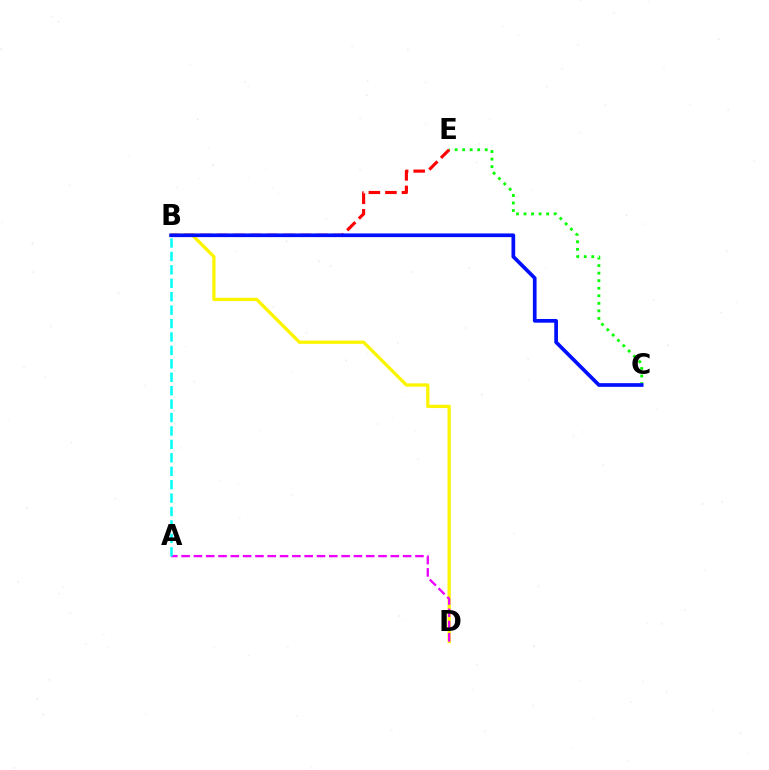{('B', 'D'): [{'color': '#fcf500', 'line_style': 'solid', 'thickness': 2.35}], ('C', 'E'): [{'color': '#08ff00', 'line_style': 'dotted', 'thickness': 2.05}], ('B', 'E'): [{'color': '#ff0000', 'line_style': 'dashed', 'thickness': 2.25}], ('A', 'D'): [{'color': '#ee00ff', 'line_style': 'dashed', 'thickness': 1.67}], ('B', 'C'): [{'color': '#0010ff', 'line_style': 'solid', 'thickness': 2.66}], ('A', 'B'): [{'color': '#00fff6', 'line_style': 'dashed', 'thickness': 1.82}]}